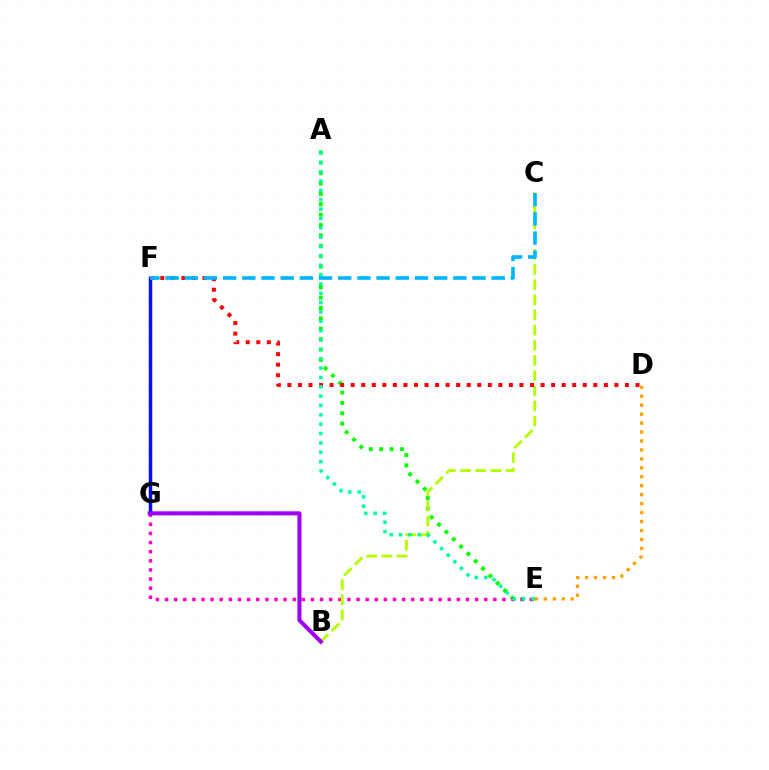{('A', 'E'): [{'color': '#08ff00', 'line_style': 'dotted', 'thickness': 2.82}, {'color': '#00ff9d', 'line_style': 'dotted', 'thickness': 2.54}], ('F', 'G'): [{'color': '#0010ff', 'line_style': 'solid', 'thickness': 2.51}], ('E', 'G'): [{'color': '#ff00bd', 'line_style': 'dotted', 'thickness': 2.48}], ('B', 'C'): [{'color': '#b3ff00', 'line_style': 'dashed', 'thickness': 2.06}], ('D', 'F'): [{'color': '#ff0000', 'line_style': 'dotted', 'thickness': 2.87}], ('B', 'G'): [{'color': '#9b00ff', 'line_style': 'solid', 'thickness': 2.92}], ('C', 'F'): [{'color': '#00b5ff', 'line_style': 'dashed', 'thickness': 2.61}], ('D', 'E'): [{'color': '#ffa500', 'line_style': 'dotted', 'thickness': 2.43}]}